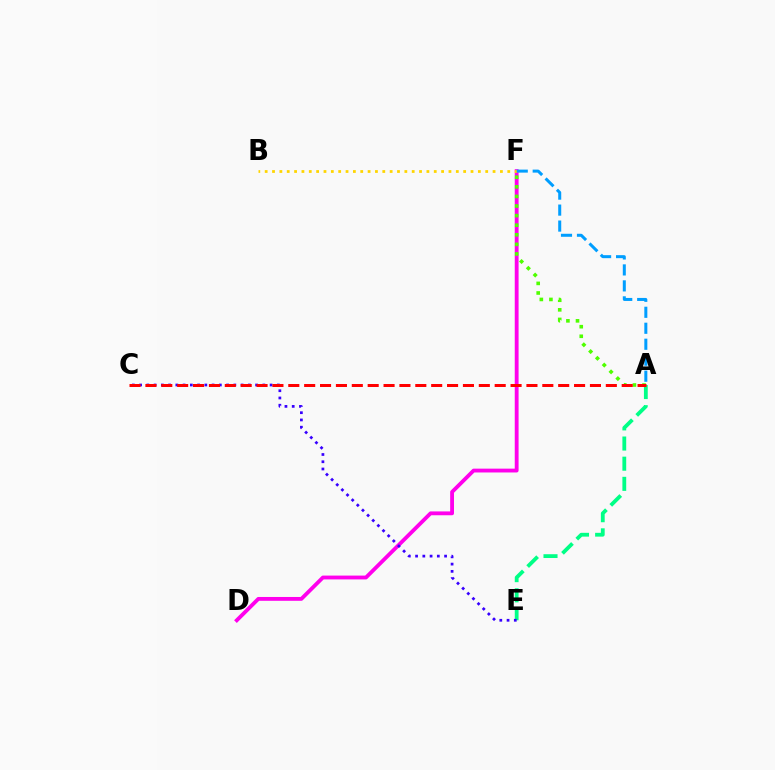{('D', 'F'): [{'color': '#ff00ed', 'line_style': 'solid', 'thickness': 2.76}], ('A', 'E'): [{'color': '#00ff86', 'line_style': 'dashed', 'thickness': 2.74}], ('A', 'F'): [{'color': '#4fff00', 'line_style': 'dotted', 'thickness': 2.61}, {'color': '#009eff', 'line_style': 'dashed', 'thickness': 2.17}], ('C', 'E'): [{'color': '#3700ff', 'line_style': 'dotted', 'thickness': 1.97}], ('B', 'F'): [{'color': '#ffd500', 'line_style': 'dotted', 'thickness': 2.0}], ('A', 'C'): [{'color': '#ff0000', 'line_style': 'dashed', 'thickness': 2.16}]}